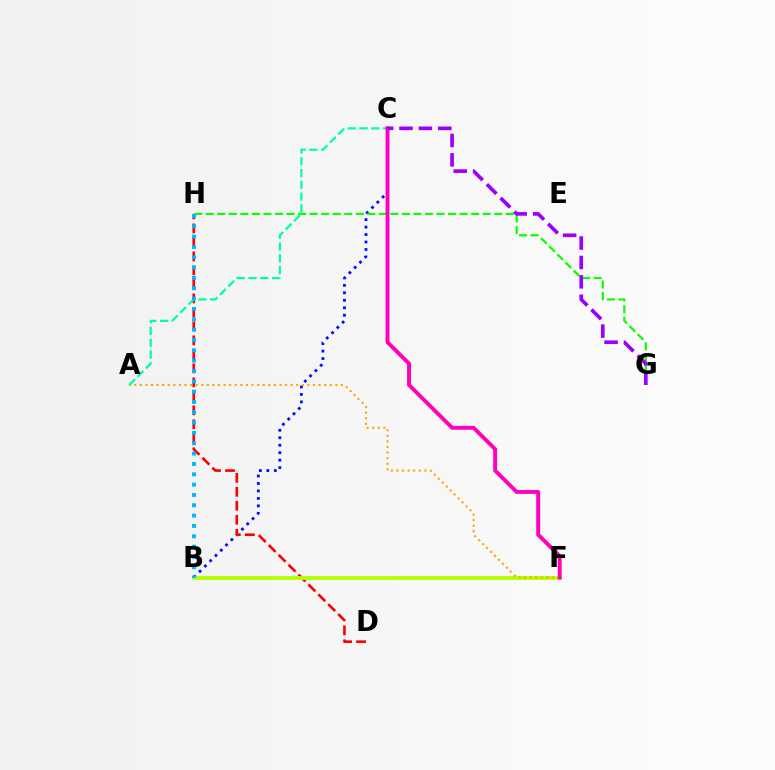{('B', 'C'): [{'color': '#0010ff', 'line_style': 'dotted', 'thickness': 2.03}], ('D', 'H'): [{'color': '#ff0000', 'line_style': 'dashed', 'thickness': 1.9}], ('B', 'F'): [{'color': '#b3ff00', 'line_style': 'solid', 'thickness': 2.75}], ('A', 'F'): [{'color': '#ffa500', 'line_style': 'dotted', 'thickness': 1.52}], ('G', 'H'): [{'color': '#08ff00', 'line_style': 'dashed', 'thickness': 1.57}], ('A', 'C'): [{'color': '#00ff9d', 'line_style': 'dashed', 'thickness': 1.6}], ('B', 'H'): [{'color': '#00b5ff', 'line_style': 'dotted', 'thickness': 2.81}], ('C', 'F'): [{'color': '#ff00bd', 'line_style': 'solid', 'thickness': 2.82}], ('C', 'G'): [{'color': '#9b00ff', 'line_style': 'dashed', 'thickness': 2.64}]}